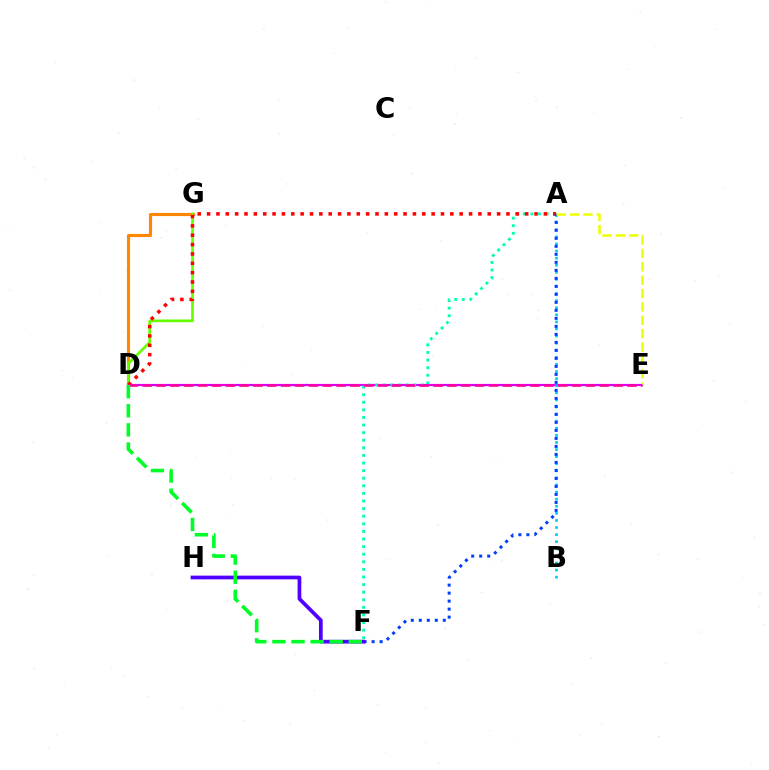{('D', 'E'): [{'color': '#d600ff', 'line_style': 'solid', 'thickness': 1.58}, {'color': '#ff00a0', 'line_style': 'dashed', 'thickness': 1.88}], ('D', 'G'): [{'color': '#ff8800', 'line_style': 'solid', 'thickness': 2.25}, {'color': '#66ff00', 'line_style': 'solid', 'thickness': 1.96}], ('A', 'B'): [{'color': '#00c7ff', 'line_style': 'dotted', 'thickness': 1.93}], ('A', 'F'): [{'color': '#00ffaf', 'line_style': 'dotted', 'thickness': 2.06}, {'color': '#003fff', 'line_style': 'dotted', 'thickness': 2.17}], ('A', 'D'): [{'color': '#ff0000', 'line_style': 'dotted', 'thickness': 2.54}], ('A', 'E'): [{'color': '#eeff00', 'line_style': 'dashed', 'thickness': 1.82}], ('F', 'H'): [{'color': '#4f00ff', 'line_style': 'solid', 'thickness': 2.68}], ('D', 'F'): [{'color': '#00ff27', 'line_style': 'dashed', 'thickness': 2.6}]}